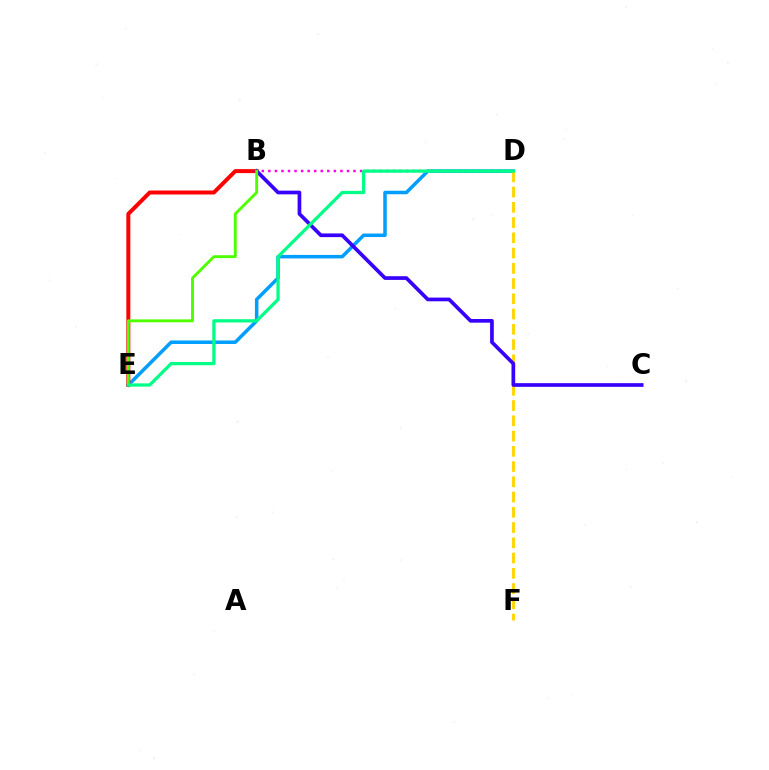{('D', 'E'): [{'color': '#009eff', 'line_style': 'solid', 'thickness': 2.53}, {'color': '#00ff86', 'line_style': 'solid', 'thickness': 2.34}], ('B', 'D'): [{'color': '#ff00ed', 'line_style': 'dotted', 'thickness': 1.78}], ('D', 'F'): [{'color': '#ffd500', 'line_style': 'dashed', 'thickness': 2.07}], ('B', 'E'): [{'color': '#ff0000', 'line_style': 'solid', 'thickness': 2.87}, {'color': '#4fff00', 'line_style': 'solid', 'thickness': 2.08}], ('B', 'C'): [{'color': '#3700ff', 'line_style': 'solid', 'thickness': 2.66}]}